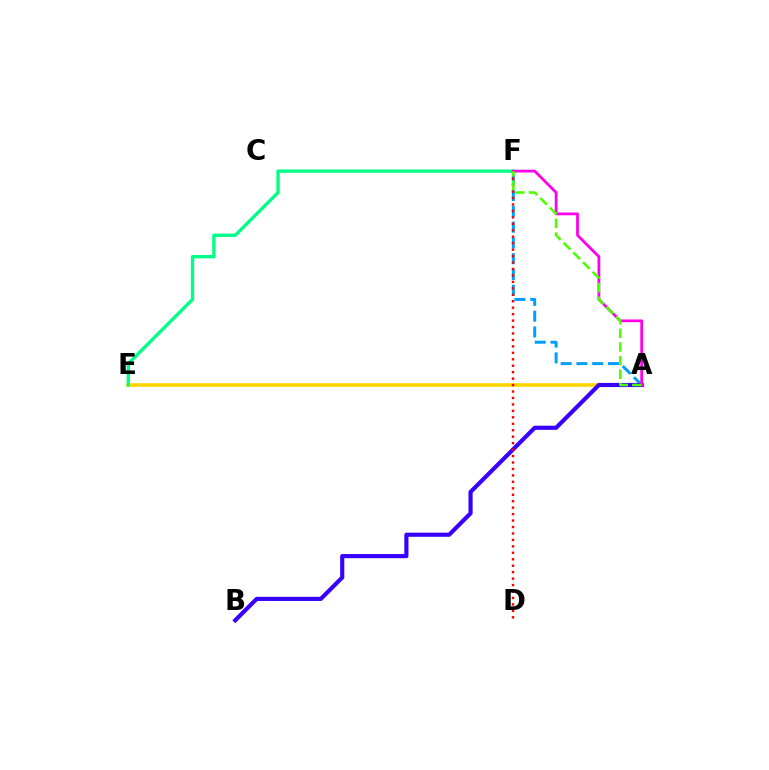{('A', 'E'): [{'color': '#ffd500', 'line_style': 'solid', 'thickness': 2.6}], ('A', 'F'): [{'color': '#009eff', 'line_style': 'dashed', 'thickness': 2.14}, {'color': '#ff00ed', 'line_style': 'solid', 'thickness': 1.99}, {'color': '#4fff00', 'line_style': 'dashed', 'thickness': 1.85}], ('E', 'F'): [{'color': '#00ff86', 'line_style': 'solid', 'thickness': 2.41}], ('A', 'B'): [{'color': '#3700ff', 'line_style': 'solid', 'thickness': 2.98}], ('D', 'F'): [{'color': '#ff0000', 'line_style': 'dotted', 'thickness': 1.75}]}